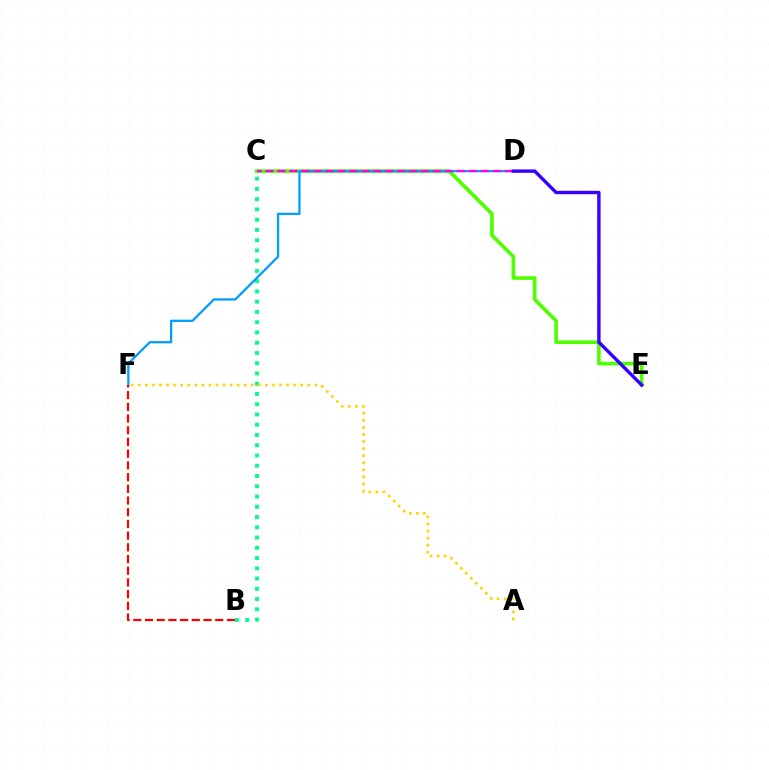{('C', 'E'): [{'color': '#4fff00', 'line_style': 'solid', 'thickness': 2.62}], ('B', 'C'): [{'color': '#00ff86', 'line_style': 'dotted', 'thickness': 2.79}], ('D', 'F'): [{'color': '#009eff', 'line_style': 'solid', 'thickness': 1.63}], ('C', 'D'): [{'color': '#ff00ed', 'line_style': 'dashed', 'thickness': 1.63}], ('B', 'F'): [{'color': '#ff0000', 'line_style': 'dashed', 'thickness': 1.59}], ('D', 'E'): [{'color': '#3700ff', 'line_style': 'solid', 'thickness': 2.45}], ('A', 'F'): [{'color': '#ffd500', 'line_style': 'dotted', 'thickness': 1.92}]}